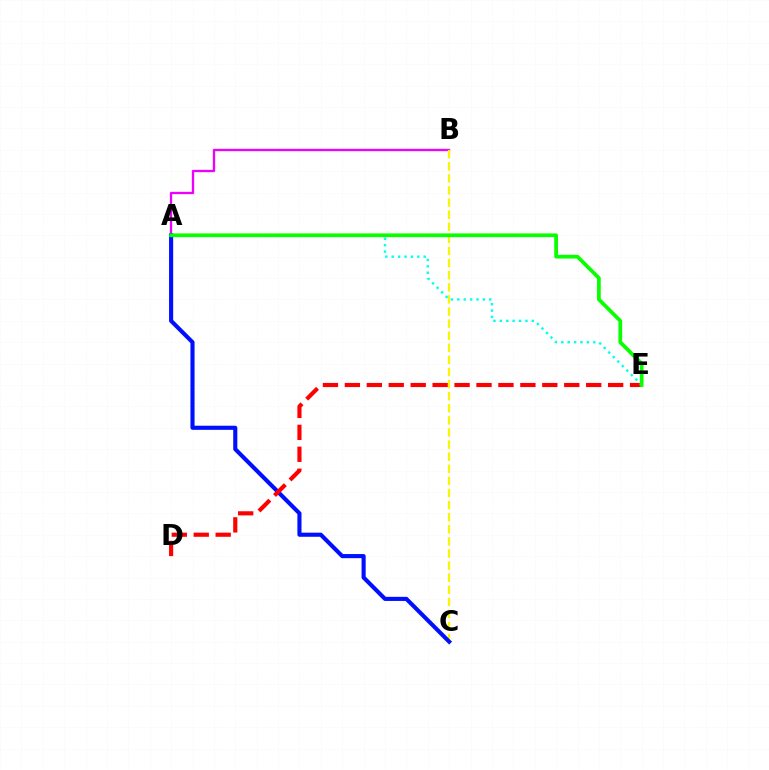{('A', 'B'): [{'color': '#ee00ff', 'line_style': 'solid', 'thickness': 1.67}], ('B', 'C'): [{'color': '#fcf500', 'line_style': 'dashed', 'thickness': 1.64}], ('A', 'C'): [{'color': '#0010ff', 'line_style': 'solid', 'thickness': 2.96}], ('D', 'E'): [{'color': '#ff0000', 'line_style': 'dashed', 'thickness': 2.98}], ('A', 'E'): [{'color': '#00fff6', 'line_style': 'dotted', 'thickness': 1.74}, {'color': '#08ff00', 'line_style': 'solid', 'thickness': 2.69}]}